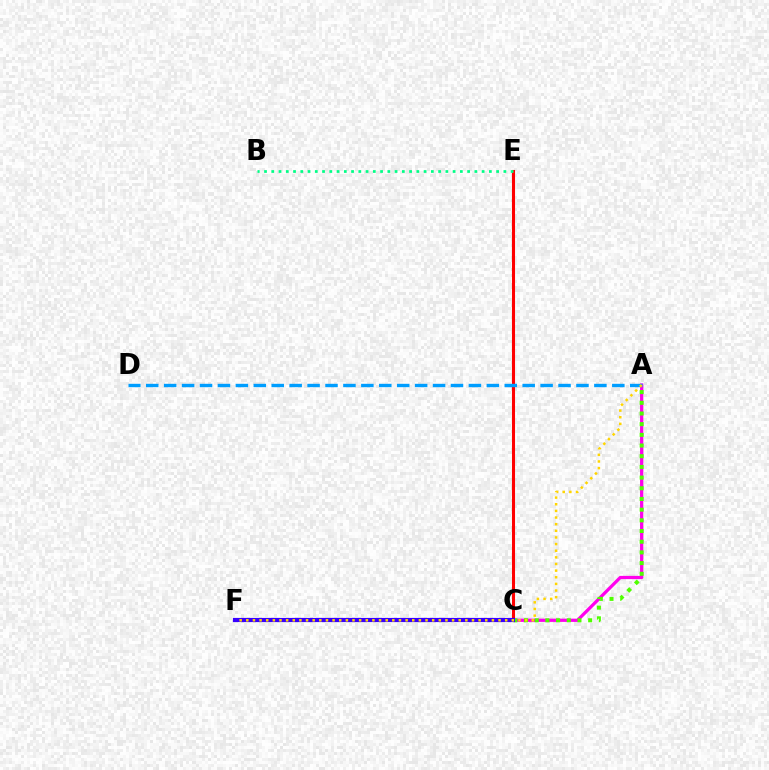{('A', 'C'): [{'color': '#ff00ed', 'line_style': 'solid', 'thickness': 2.34}, {'color': '#4fff00', 'line_style': 'dotted', 'thickness': 2.9}], ('C', 'E'): [{'color': '#ff0000', 'line_style': 'solid', 'thickness': 2.21}], ('A', 'D'): [{'color': '#009eff', 'line_style': 'dashed', 'thickness': 2.44}], ('B', 'E'): [{'color': '#00ff86', 'line_style': 'dotted', 'thickness': 1.97}], ('C', 'F'): [{'color': '#3700ff', 'line_style': 'solid', 'thickness': 3.0}], ('A', 'F'): [{'color': '#ffd500', 'line_style': 'dotted', 'thickness': 1.8}]}